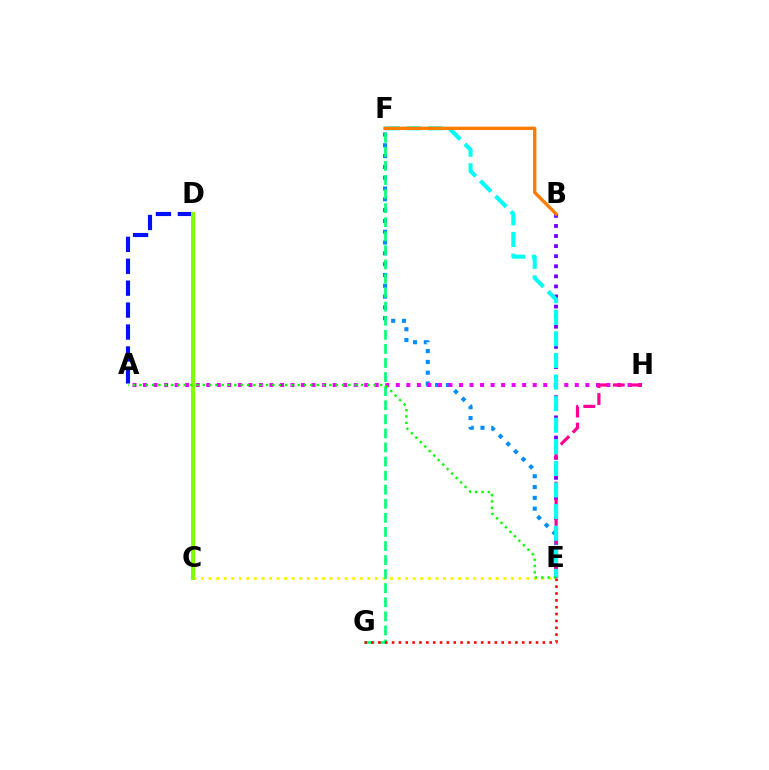{('B', 'E'): [{'color': '#7200ff', 'line_style': 'dotted', 'thickness': 2.74}], ('A', 'D'): [{'color': '#0010ff', 'line_style': 'dashed', 'thickness': 2.98}], ('E', 'F'): [{'color': '#008cff', 'line_style': 'dotted', 'thickness': 2.94}, {'color': '#00fff6', 'line_style': 'dashed', 'thickness': 2.93}], ('A', 'H'): [{'color': '#ee00ff', 'line_style': 'dotted', 'thickness': 2.86}], ('C', 'E'): [{'color': '#fcf500', 'line_style': 'dotted', 'thickness': 2.05}], ('C', 'D'): [{'color': '#84ff00', 'line_style': 'solid', 'thickness': 2.87}], ('F', 'G'): [{'color': '#00ff74', 'line_style': 'dashed', 'thickness': 1.91}], ('E', 'H'): [{'color': '#ff0094', 'line_style': 'dashed', 'thickness': 2.31}], ('A', 'E'): [{'color': '#08ff00', 'line_style': 'dotted', 'thickness': 1.72}], ('E', 'G'): [{'color': '#ff0000', 'line_style': 'dotted', 'thickness': 1.86}], ('B', 'F'): [{'color': '#ff7c00', 'line_style': 'solid', 'thickness': 2.41}]}